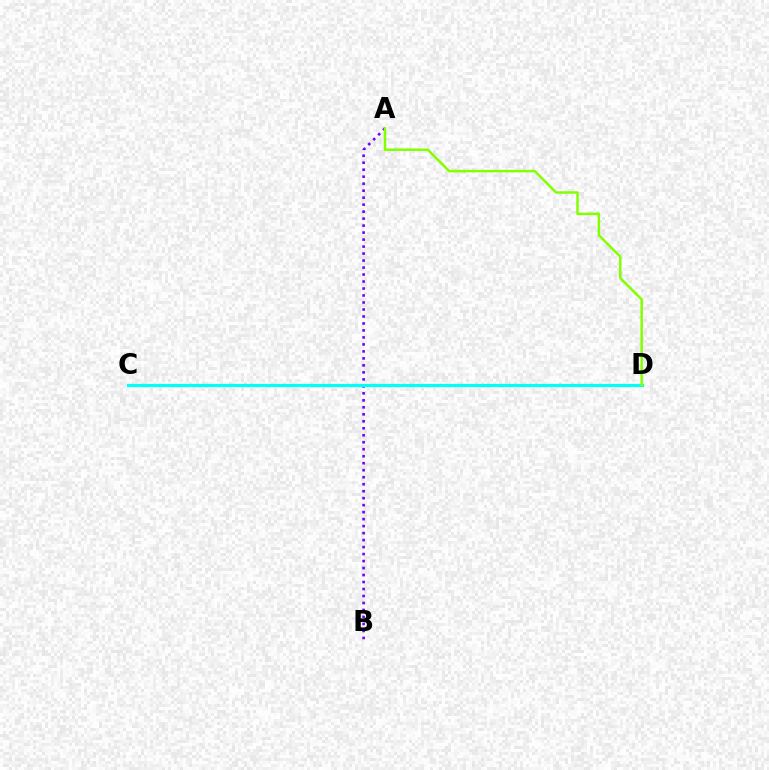{('A', 'B'): [{'color': '#7200ff', 'line_style': 'dotted', 'thickness': 1.9}], ('C', 'D'): [{'color': '#ff0000', 'line_style': 'dashed', 'thickness': 2.17}, {'color': '#00fff6', 'line_style': 'solid', 'thickness': 2.3}], ('A', 'D'): [{'color': '#84ff00', 'line_style': 'solid', 'thickness': 1.79}]}